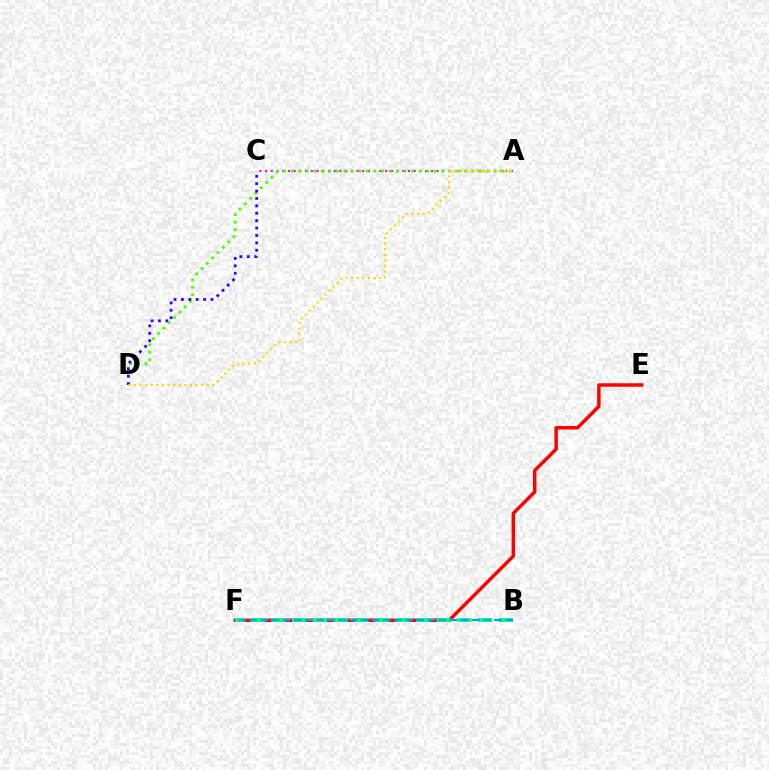{('A', 'C'): [{'color': '#ff00ed', 'line_style': 'dotted', 'thickness': 1.55}], ('E', 'F'): [{'color': '#ff0000', 'line_style': 'solid', 'thickness': 2.49}], ('B', 'F'): [{'color': '#00ff86', 'line_style': 'dashed', 'thickness': 2.81}, {'color': '#009eff', 'line_style': 'dashed', 'thickness': 1.51}], ('A', 'D'): [{'color': '#4fff00', 'line_style': 'dotted', 'thickness': 2.04}, {'color': '#ffd500', 'line_style': 'dotted', 'thickness': 1.52}], ('C', 'D'): [{'color': '#3700ff', 'line_style': 'dotted', 'thickness': 2.01}]}